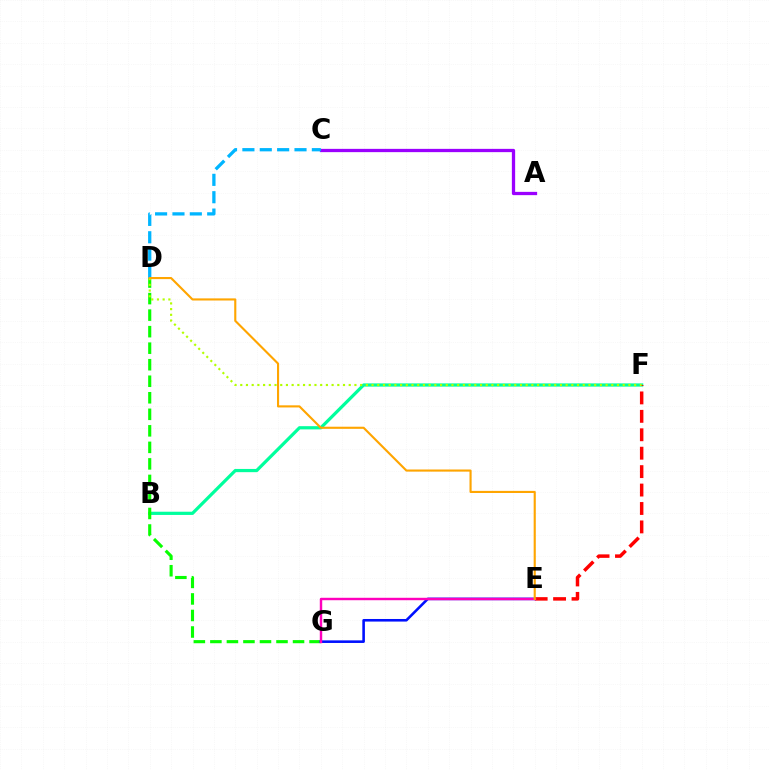{('B', 'F'): [{'color': '#00ff9d', 'line_style': 'solid', 'thickness': 2.32}], ('A', 'C'): [{'color': '#9b00ff', 'line_style': 'solid', 'thickness': 2.36}], ('C', 'D'): [{'color': '#00b5ff', 'line_style': 'dashed', 'thickness': 2.36}], ('D', 'G'): [{'color': '#08ff00', 'line_style': 'dashed', 'thickness': 2.25}], ('E', 'F'): [{'color': '#ff0000', 'line_style': 'dashed', 'thickness': 2.5}], ('D', 'F'): [{'color': '#b3ff00', 'line_style': 'dotted', 'thickness': 1.55}], ('E', 'G'): [{'color': '#0010ff', 'line_style': 'solid', 'thickness': 1.86}, {'color': '#ff00bd', 'line_style': 'solid', 'thickness': 1.75}], ('D', 'E'): [{'color': '#ffa500', 'line_style': 'solid', 'thickness': 1.53}]}